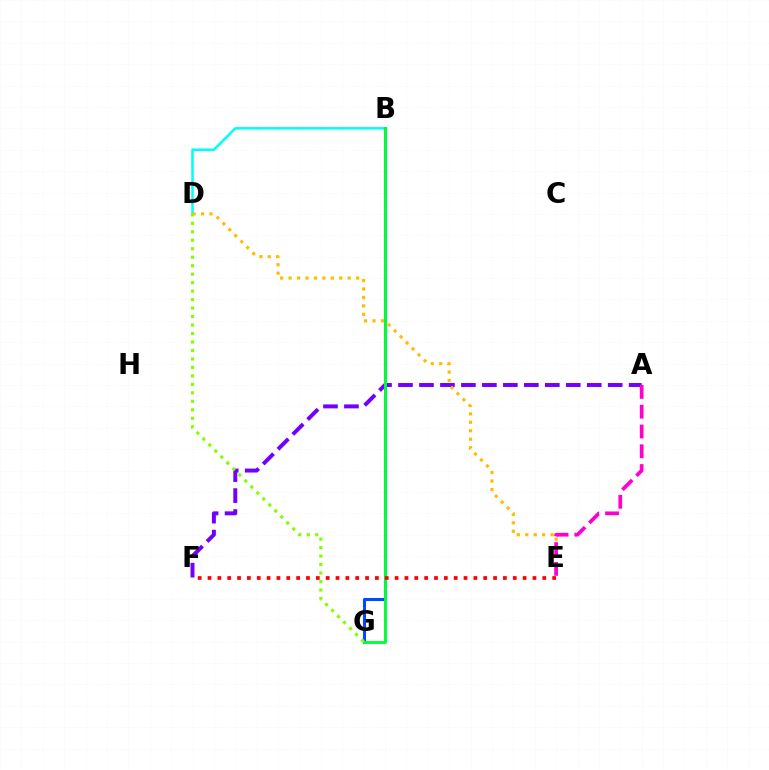{('B', 'D'): [{'color': '#00fff6', 'line_style': 'solid', 'thickness': 1.82}], ('B', 'G'): [{'color': '#004bff', 'line_style': 'solid', 'thickness': 2.21}, {'color': '#00ff39', 'line_style': 'solid', 'thickness': 2.11}], ('A', 'F'): [{'color': '#7200ff', 'line_style': 'dashed', 'thickness': 2.85}], ('D', 'E'): [{'color': '#ffbd00', 'line_style': 'dotted', 'thickness': 2.29}], ('D', 'G'): [{'color': '#84ff00', 'line_style': 'dotted', 'thickness': 2.3}], ('A', 'E'): [{'color': '#ff00cf', 'line_style': 'dashed', 'thickness': 2.69}], ('E', 'F'): [{'color': '#ff0000', 'line_style': 'dotted', 'thickness': 2.68}]}